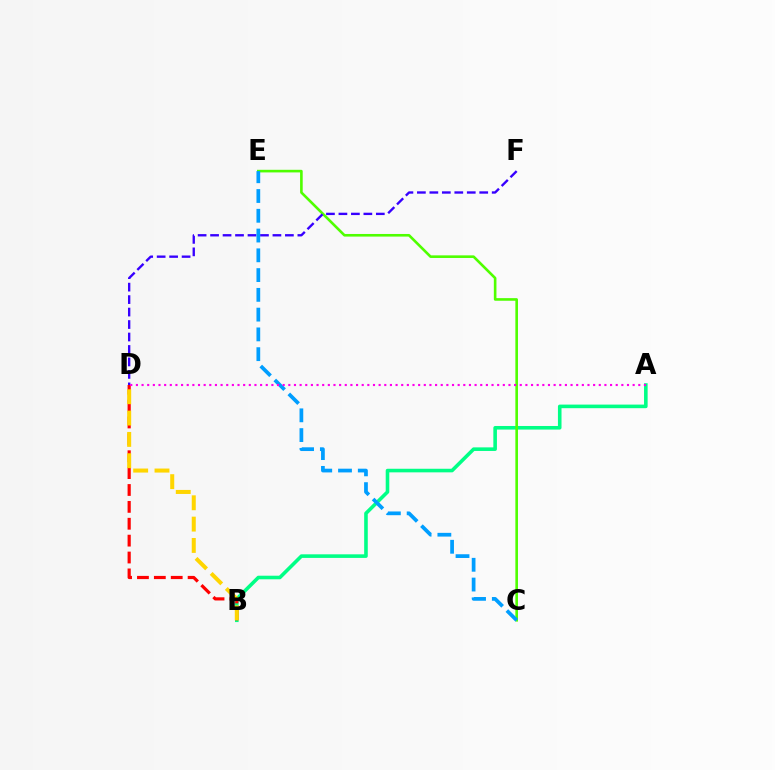{('A', 'B'): [{'color': '#00ff86', 'line_style': 'solid', 'thickness': 2.58}], ('C', 'E'): [{'color': '#4fff00', 'line_style': 'solid', 'thickness': 1.88}, {'color': '#009eff', 'line_style': 'dashed', 'thickness': 2.69}], ('B', 'D'): [{'color': '#ff0000', 'line_style': 'dashed', 'thickness': 2.29}, {'color': '#ffd500', 'line_style': 'dashed', 'thickness': 2.9}], ('D', 'F'): [{'color': '#3700ff', 'line_style': 'dashed', 'thickness': 1.69}], ('A', 'D'): [{'color': '#ff00ed', 'line_style': 'dotted', 'thickness': 1.53}]}